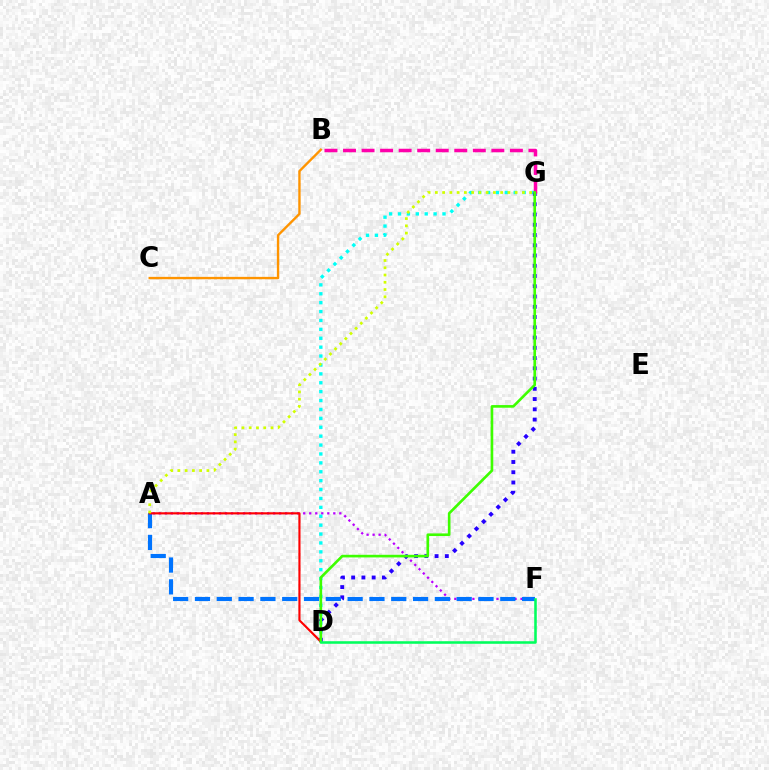{('A', 'F'): [{'color': '#b900ff', 'line_style': 'dotted', 'thickness': 1.64}, {'color': '#0074ff', 'line_style': 'dashed', 'thickness': 2.96}], ('D', 'G'): [{'color': '#00fff6', 'line_style': 'dotted', 'thickness': 2.42}, {'color': '#2500ff', 'line_style': 'dotted', 'thickness': 2.79}, {'color': '#3dff00', 'line_style': 'solid', 'thickness': 1.9}], ('A', 'D'): [{'color': '#ff0000', 'line_style': 'solid', 'thickness': 1.55}], ('B', 'G'): [{'color': '#ff00ac', 'line_style': 'dashed', 'thickness': 2.52}], ('B', 'C'): [{'color': '#ff9400', 'line_style': 'solid', 'thickness': 1.71}], ('A', 'G'): [{'color': '#d1ff00', 'line_style': 'dotted', 'thickness': 1.97}], ('D', 'F'): [{'color': '#00ff5c', 'line_style': 'solid', 'thickness': 1.84}]}